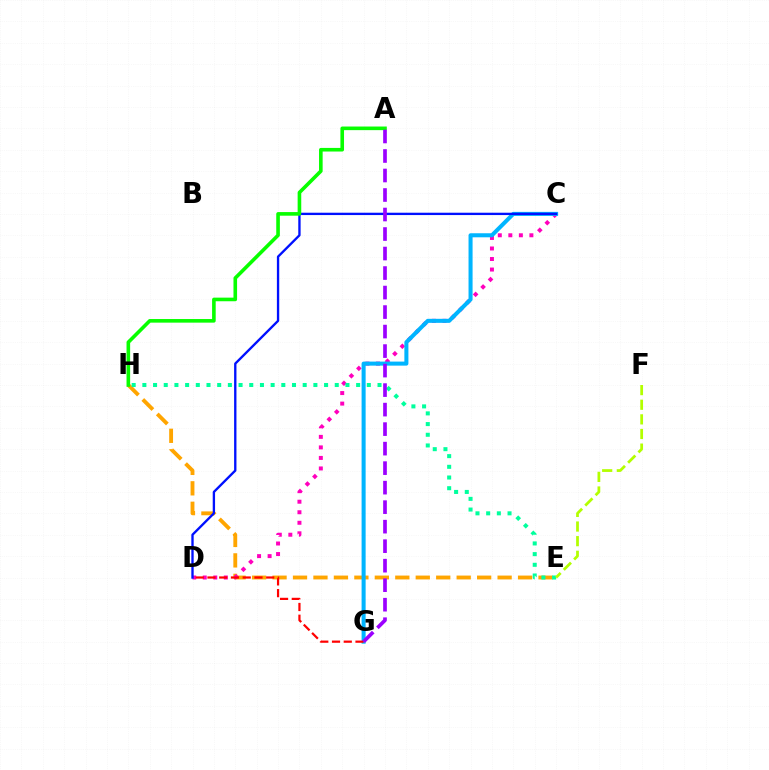{('E', 'H'): [{'color': '#ffa500', 'line_style': 'dashed', 'thickness': 2.78}, {'color': '#00ff9d', 'line_style': 'dotted', 'thickness': 2.9}], ('C', 'D'): [{'color': '#ff00bd', 'line_style': 'dotted', 'thickness': 2.86}, {'color': '#0010ff', 'line_style': 'solid', 'thickness': 1.69}], ('C', 'G'): [{'color': '#00b5ff', 'line_style': 'solid', 'thickness': 2.91}], ('A', 'H'): [{'color': '#08ff00', 'line_style': 'solid', 'thickness': 2.6}], ('E', 'F'): [{'color': '#b3ff00', 'line_style': 'dashed', 'thickness': 1.99}], ('D', 'G'): [{'color': '#ff0000', 'line_style': 'dashed', 'thickness': 1.6}], ('A', 'G'): [{'color': '#9b00ff', 'line_style': 'dashed', 'thickness': 2.65}]}